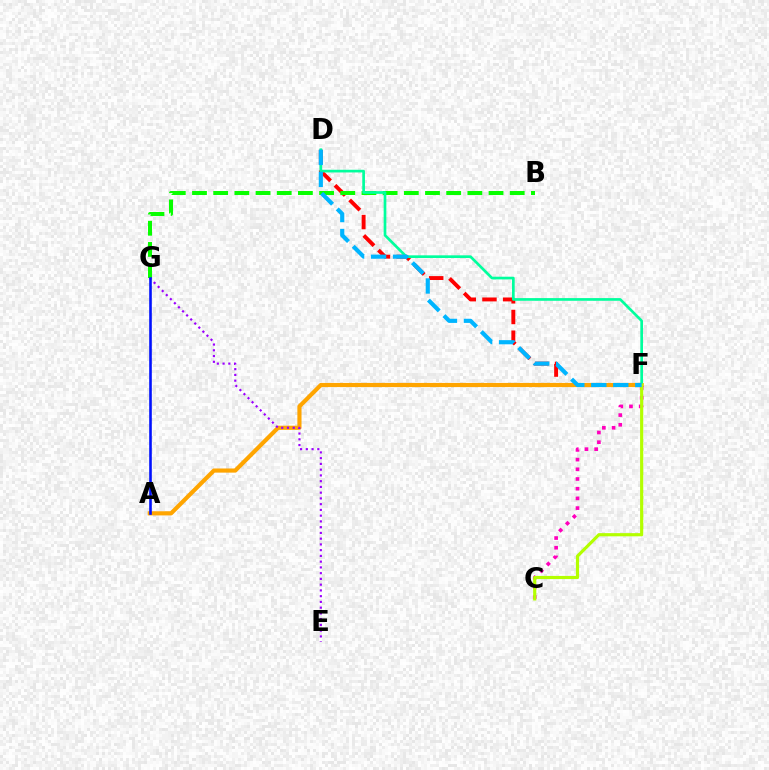{('D', 'F'): [{'color': '#ff0000', 'line_style': 'dashed', 'thickness': 2.81}, {'color': '#00ff9d', 'line_style': 'solid', 'thickness': 1.93}, {'color': '#00b5ff', 'line_style': 'dashed', 'thickness': 2.99}], ('A', 'F'): [{'color': '#ffa500', 'line_style': 'solid', 'thickness': 2.99}], ('E', 'G'): [{'color': '#9b00ff', 'line_style': 'dotted', 'thickness': 1.56}], ('B', 'G'): [{'color': '#08ff00', 'line_style': 'dashed', 'thickness': 2.88}], ('C', 'F'): [{'color': '#ff00bd', 'line_style': 'dotted', 'thickness': 2.64}, {'color': '#b3ff00', 'line_style': 'solid', 'thickness': 2.28}], ('A', 'G'): [{'color': '#0010ff', 'line_style': 'solid', 'thickness': 1.87}]}